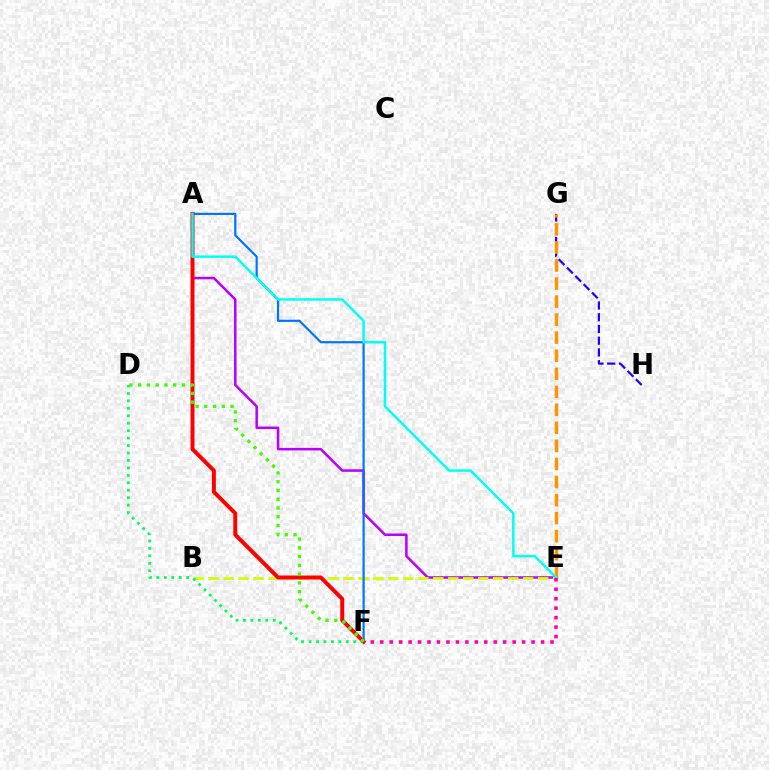{('A', 'E'): [{'color': '#b900ff', 'line_style': 'solid', 'thickness': 1.81}, {'color': '#00fff6', 'line_style': 'solid', 'thickness': 1.79}], ('B', 'E'): [{'color': '#d1ff00', 'line_style': 'dashed', 'thickness': 2.03}], ('D', 'F'): [{'color': '#00ff5c', 'line_style': 'dotted', 'thickness': 2.02}, {'color': '#3dff00', 'line_style': 'dotted', 'thickness': 2.38}], ('A', 'F'): [{'color': '#0074ff', 'line_style': 'solid', 'thickness': 1.57}, {'color': '#ff0000', 'line_style': 'solid', 'thickness': 2.85}], ('G', 'H'): [{'color': '#2500ff', 'line_style': 'dashed', 'thickness': 1.6}], ('E', 'G'): [{'color': '#ff9400', 'line_style': 'dashed', 'thickness': 2.45}], ('E', 'F'): [{'color': '#ff00ac', 'line_style': 'dotted', 'thickness': 2.57}]}